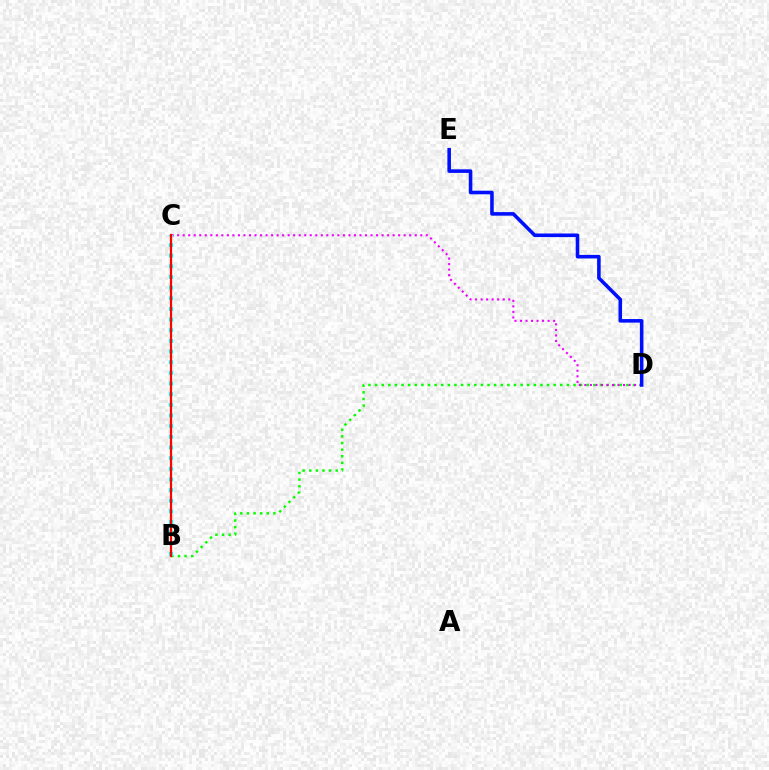{('B', 'D'): [{'color': '#08ff00', 'line_style': 'dotted', 'thickness': 1.8}], ('B', 'C'): [{'color': '#fcf500', 'line_style': 'solid', 'thickness': 1.51}, {'color': '#00fff6', 'line_style': 'dotted', 'thickness': 2.89}, {'color': '#ff0000', 'line_style': 'solid', 'thickness': 1.58}], ('C', 'D'): [{'color': '#ee00ff', 'line_style': 'dotted', 'thickness': 1.5}], ('D', 'E'): [{'color': '#0010ff', 'line_style': 'solid', 'thickness': 2.57}]}